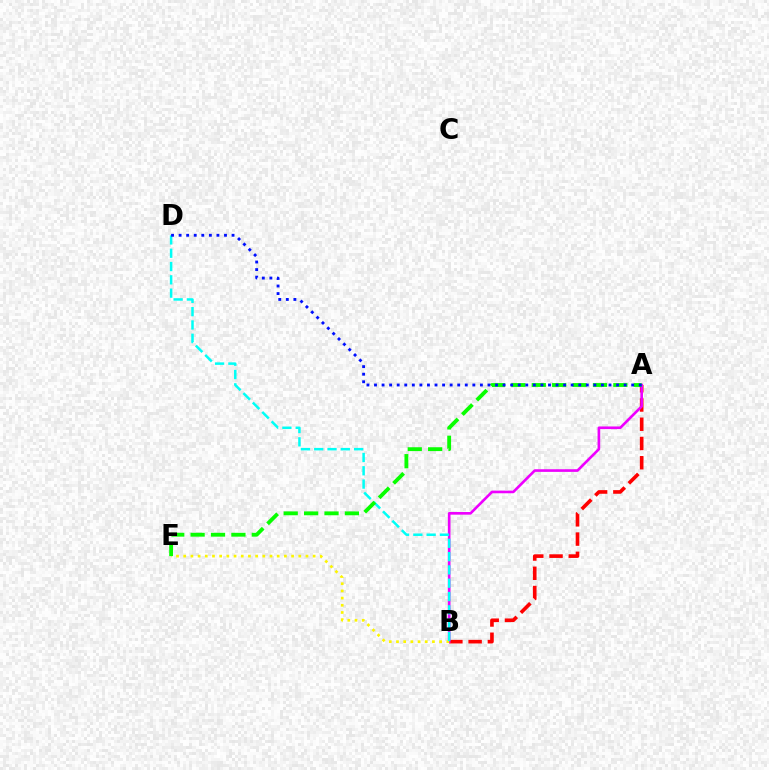{('A', 'B'): [{'color': '#ff0000', 'line_style': 'dashed', 'thickness': 2.61}, {'color': '#ee00ff', 'line_style': 'solid', 'thickness': 1.9}], ('B', 'E'): [{'color': '#fcf500', 'line_style': 'dotted', 'thickness': 1.95}], ('B', 'D'): [{'color': '#00fff6', 'line_style': 'dashed', 'thickness': 1.81}], ('A', 'E'): [{'color': '#08ff00', 'line_style': 'dashed', 'thickness': 2.77}], ('A', 'D'): [{'color': '#0010ff', 'line_style': 'dotted', 'thickness': 2.06}]}